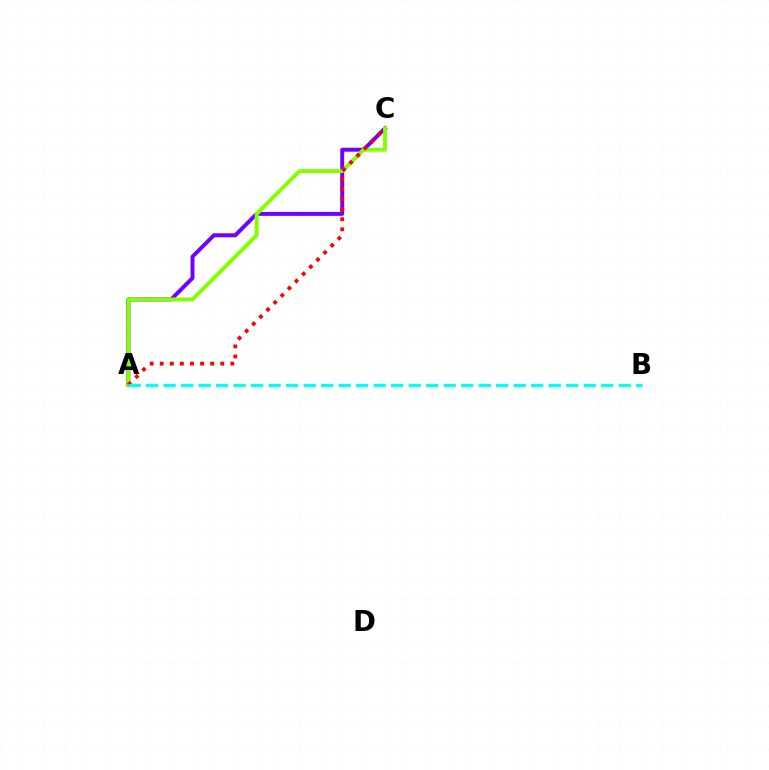{('A', 'C'): [{'color': '#7200ff', 'line_style': 'solid', 'thickness': 2.85}, {'color': '#84ff00', 'line_style': 'solid', 'thickness': 2.82}, {'color': '#ff0000', 'line_style': 'dotted', 'thickness': 2.74}], ('A', 'B'): [{'color': '#00fff6', 'line_style': 'dashed', 'thickness': 2.38}]}